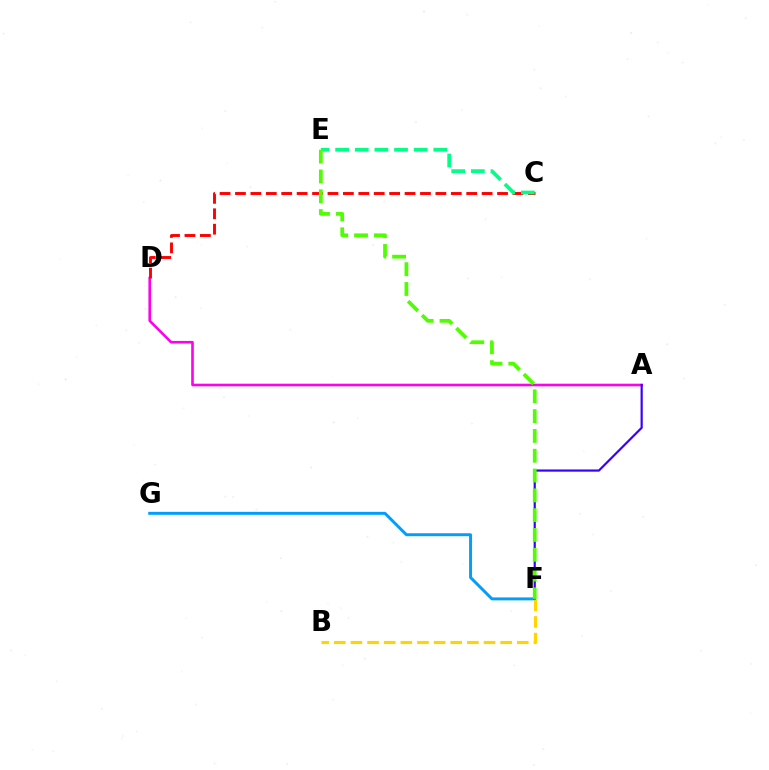{('A', 'D'): [{'color': '#ff00ed', 'line_style': 'solid', 'thickness': 1.89}], ('F', 'G'): [{'color': '#009eff', 'line_style': 'solid', 'thickness': 2.13}], ('C', 'D'): [{'color': '#ff0000', 'line_style': 'dashed', 'thickness': 2.09}], ('A', 'F'): [{'color': '#3700ff', 'line_style': 'solid', 'thickness': 1.57}], ('C', 'E'): [{'color': '#00ff86', 'line_style': 'dashed', 'thickness': 2.67}], ('B', 'F'): [{'color': '#ffd500', 'line_style': 'dashed', 'thickness': 2.26}], ('E', 'F'): [{'color': '#4fff00', 'line_style': 'dashed', 'thickness': 2.69}]}